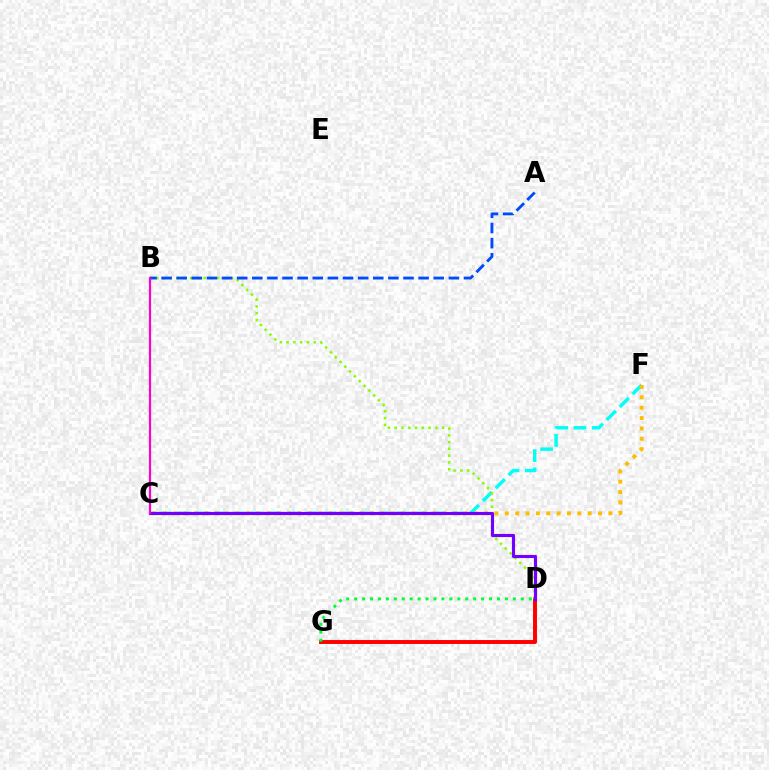{('C', 'F'): [{'color': '#00fff6', 'line_style': 'dashed', 'thickness': 2.48}, {'color': '#ffbd00', 'line_style': 'dotted', 'thickness': 2.82}], ('D', 'G'): [{'color': '#ff0000', 'line_style': 'solid', 'thickness': 2.82}, {'color': '#00ff39', 'line_style': 'dotted', 'thickness': 2.16}], ('B', 'D'): [{'color': '#84ff00', 'line_style': 'dotted', 'thickness': 1.84}], ('A', 'B'): [{'color': '#004bff', 'line_style': 'dashed', 'thickness': 2.05}], ('C', 'D'): [{'color': '#7200ff', 'line_style': 'solid', 'thickness': 2.25}], ('B', 'C'): [{'color': '#ff00cf', 'line_style': 'solid', 'thickness': 1.57}]}